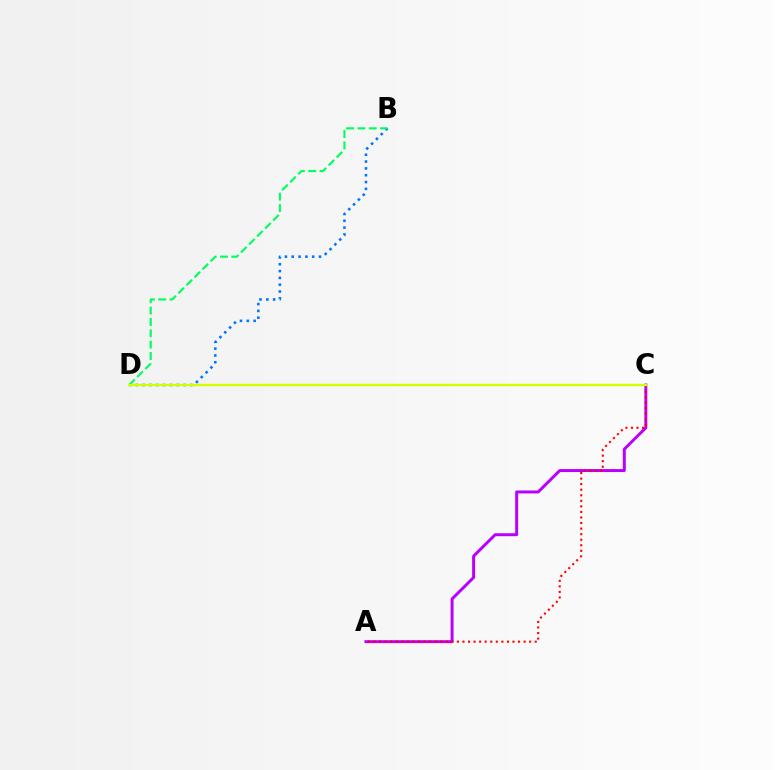{('A', 'C'): [{'color': '#b900ff', 'line_style': 'solid', 'thickness': 2.14}, {'color': '#ff0000', 'line_style': 'dotted', 'thickness': 1.51}], ('B', 'D'): [{'color': '#0074ff', 'line_style': 'dotted', 'thickness': 1.85}, {'color': '#00ff5c', 'line_style': 'dashed', 'thickness': 1.54}], ('C', 'D'): [{'color': '#d1ff00', 'line_style': 'solid', 'thickness': 1.7}]}